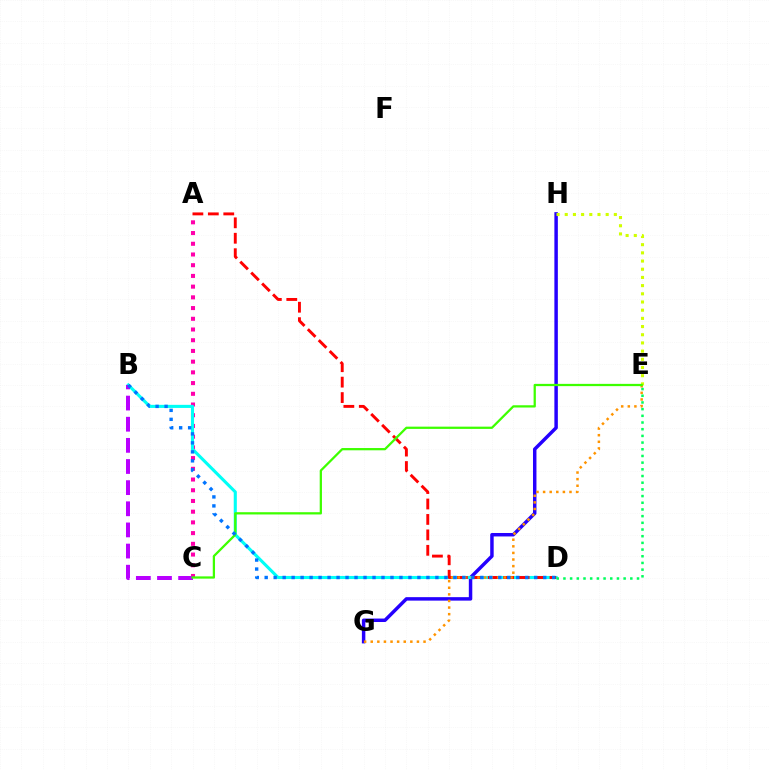{('G', 'H'): [{'color': '#2500ff', 'line_style': 'solid', 'thickness': 2.49}], ('A', 'C'): [{'color': '#ff00ac', 'line_style': 'dotted', 'thickness': 2.91}], ('B', 'D'): [{'color': '#00fff6', 'line_style': 'solid', 'thickness': 2.23}, {'color': '#0074ff', 'line_style': 'dotted', 'thickness': 2.44}], ('A', 'D'): [{'color': '#ff0000', 'line_style': 'dashed', 'thickness': 2.1}], ('E', 'G'): [{'color': '#ff9400', 'line_style': 'dotted', 'thickness': 1.79}], ('D', 'E'): [{'color': '#00ff5c', 'line_style': 'dotted', 'thickness': 1.82}], ('B', 'C'): [{'color': '#b900ff', 'line_style': 'dashed', 'thickness': 2.87}], ('E', 'H'): [{'color': '#d1ff00', 'line_style': 'dotted', 'thickness': 2.22}], ('C', 'E'): [{'color': '#3dff00', 'line_style': 'solid', 'thickness': 1.63}]}